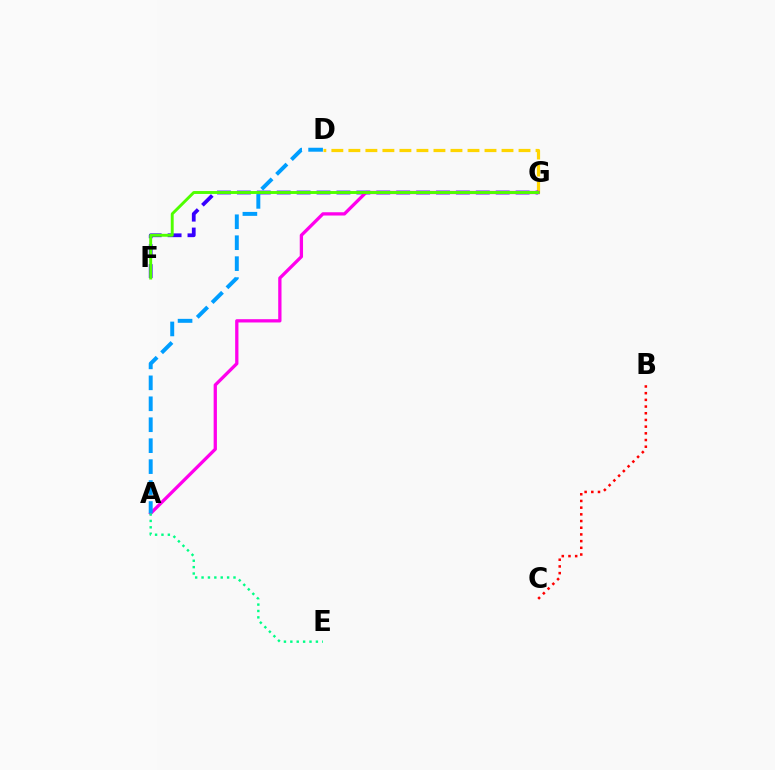{('D', 'G'): [{'color': '#ffd500', 'line_style': 'dashed', 'thickness': 2.31}], ('F', 'G'): [{'color': '#3700ff', 'line_style': 'dashed', 'thickness': 2.7}, {'color': '#4fff00', 'line_style': 'solid', 'thickness': 2.1}], ('A', 'G'): [{'color': '#ff00ed', 'line_style': 'solid', 'thickness': 2.36}], ('B', 'C'): [{'color': '#ff0000', 'line_style': 'dotted', 'thickness': 1.82}], ('A', 'D'): [{'color': '#009eff', 'line_style': 'dashed', 'thickness': 2.85}], ('A', 'E'): [{'color': '#00ff86', 'line_style': 'dotted', 'thickness': 1.74}]}